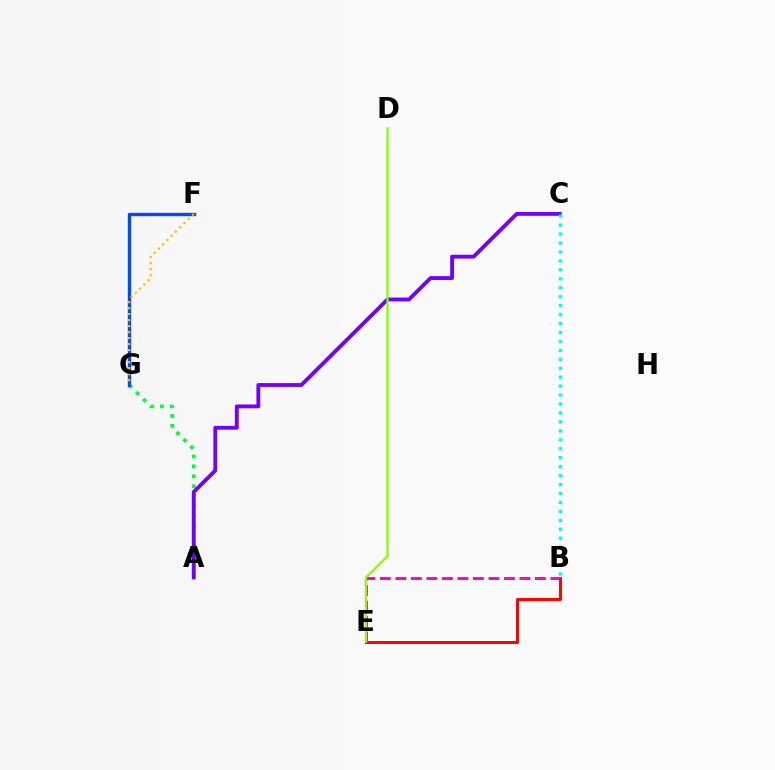{('B', 'E'): [{'color': '#ff0000', 'line_style': 'solid', 'thickness': 2.12}, {'color': '#ff00cf', 'line_style': 'dashed', 'thickness': 2.11}], ('A', 'G'): [{'color': '#00ff39', 'line_style': 'dotted', 'thickness': 2.69}], ('A', 'C'): [{'color': '#7200ff', 'line_style': 'solid', 'thickness': 2.76}], ('D', 'E'): [{'color': '#84ff00', 'line_style': 'solid', 'thickness': 1.62}], ('B', 'C'): [{'color': '#00fff6', 'line_style': 'dotted', 'thickness': 2.43}], ('F', 'G'): [{'color': '#004bff', 'line_style': 'solid', 'thickness': 2.44}, {'color': '#ffbd00', 'line_style': 'dotted', 'thickness': 1.63}]}